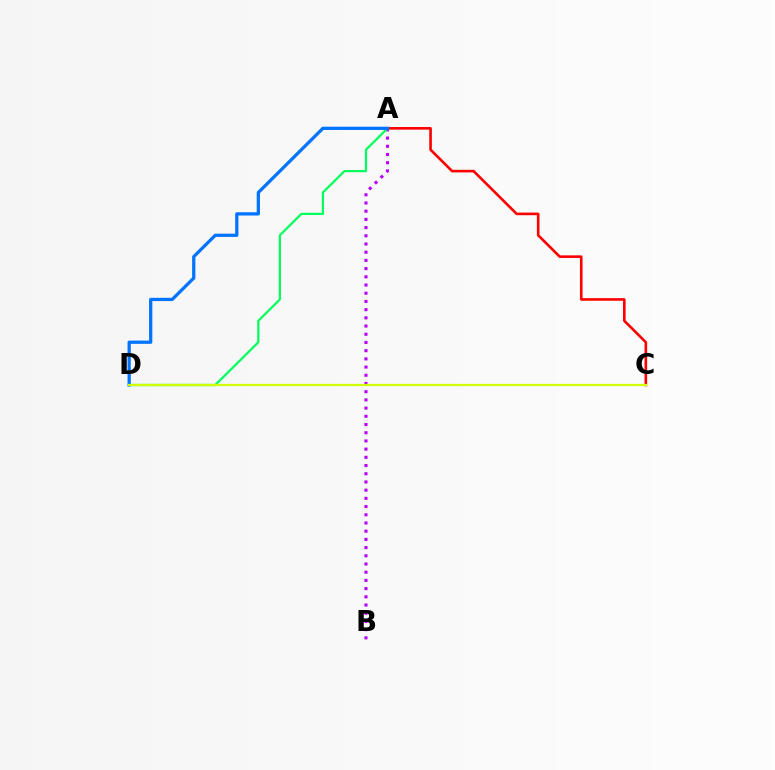{('A', 'B'): [{'color': '#b900ff', 'line_style': 'dotted', 'thickness': 2.23}], ('A', 'C'): [{'color': '#ff0000', 'line_style': 'solid', 'thickness': 1.89}], ('A', 'D'): [{'color': '#00ff5c', 'line_style': 'solid', 'thickness': 1.61}, {'color': '#0074ff', 'line_style': 'solid', 'thickness': 2.34}], ('C', 'D'): [{'color': '#d1ff00', 'line_style': 'solid', 'thickness': 1.61}]}